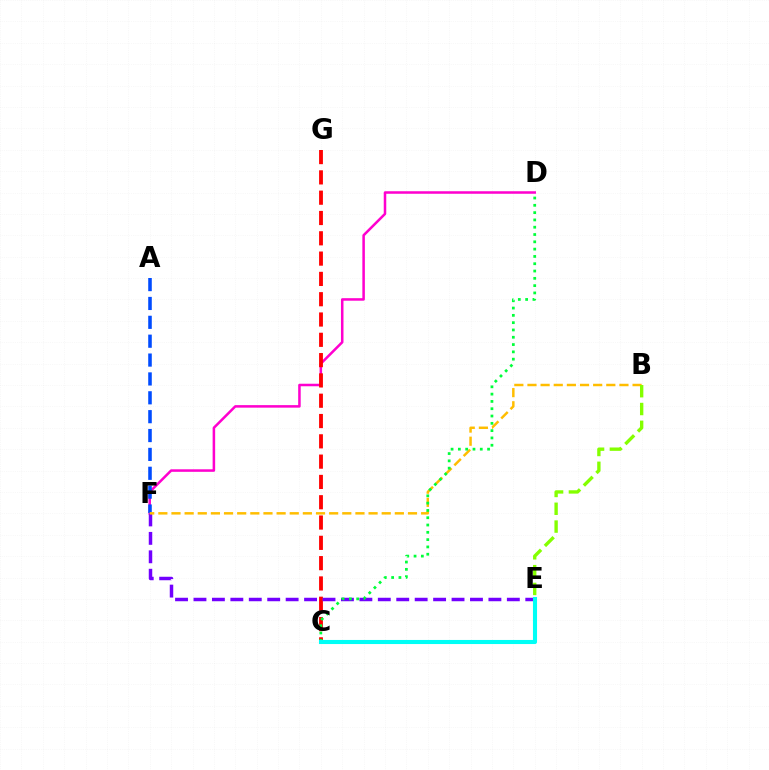{('D', 'F'): [{'color': '#ff00cf', 'line_style': 'solid', 'thickness': 1.82}], ('C', 'G'): [{'color': '#ff0000', 'line_style': 'dashed', 'thickness': 2.76}], ('E', 'F'): [{'color': '#7200ff', 'line_style': 'dashed', 'thickness': 2.5}], ('A', 'F'): [{'color': '#004bff', 'line_style': 'dashed', 'thickness': 2.56}], ('B', 'F'): [{'color': '#ffbd00', 'line_style': 'dashed', 'thickness': 1.78}], ('C', 'D'): [{'color': '#00ff39', 'line_style': 'dotted', 'thickness': 1.98}], ('C', 'E'): [{'color': '#00fff6', 'line_style': 'solid', 'thickness': 2.94}], ('B', 'E'): [{'color': '#84ff00', 'line_style': 'dashed', 'thickness': 2.42}]}